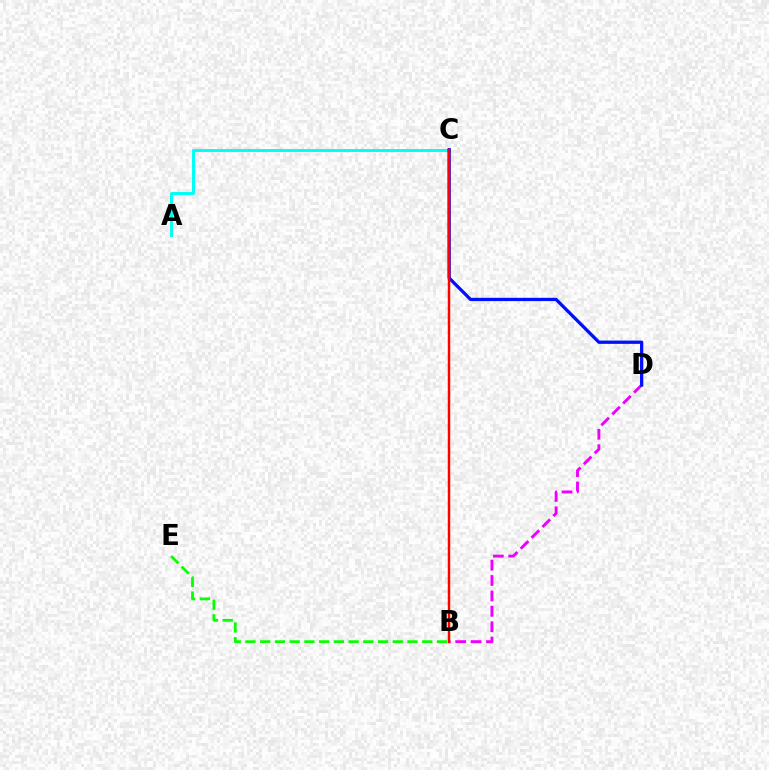{('B', 'D'): [{'color': '#ee00ff', 'line_style': 'dashed', 'thickness': 2.09}], ('B', 'C'): [{'color': '#fcf500', 'line_style': 'dashed', 'thickness': 1.6}, {'color': '#ff0000', 'line_style': 'solid', 'thickness': 1.75}], ('B', 'E'): [{'color': '#08ff00', 'line_style': 'dashed', 'thickness': 2.0}], ('A', 'C'): [{'color': '#00fff6', 'line_style': 'solid', 'thickness': 2.14}], ('C', 'D'): [{'color': '#0010ff', 'line_style': 'solid', 'thickness': 2.36}]}